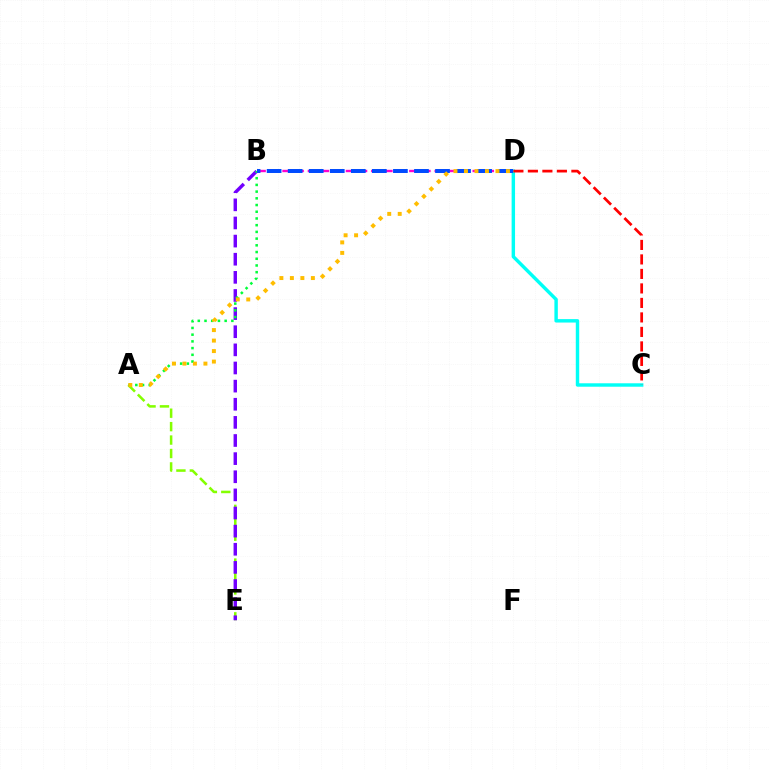{('A', 'E'): [{'color': '#84ff00', 'line_style': 'dashed', 'thickness': 1.83}], ('C', 'D'): [{'color': '#00fff6', 'line_style': 'solid', 'thickness': 2.47}, {'color': '#ff0000', 'line_style': 'dashed', 'thickness': 1.97}], ('B', 'E'): [{'color': '#7200ff', 'line_style': 'dashed', 'thickness': 2.46}], ('B', 'D'): [{'color': '#ff00cf', 'line_style': 'dashed', 'thickness': 1.72}, {'color': '#004bff', 'line_style': 'dashed', 'thickness': 2.86}], ('A', 'B'): [{'color': '#00ff39', 'line_style': 'dotted', 'thickness': 1.82}], ('A', 'D'): [{'color': '#ffbd00', 'line_style': 'dotted', 'thickness': 2.85}]}